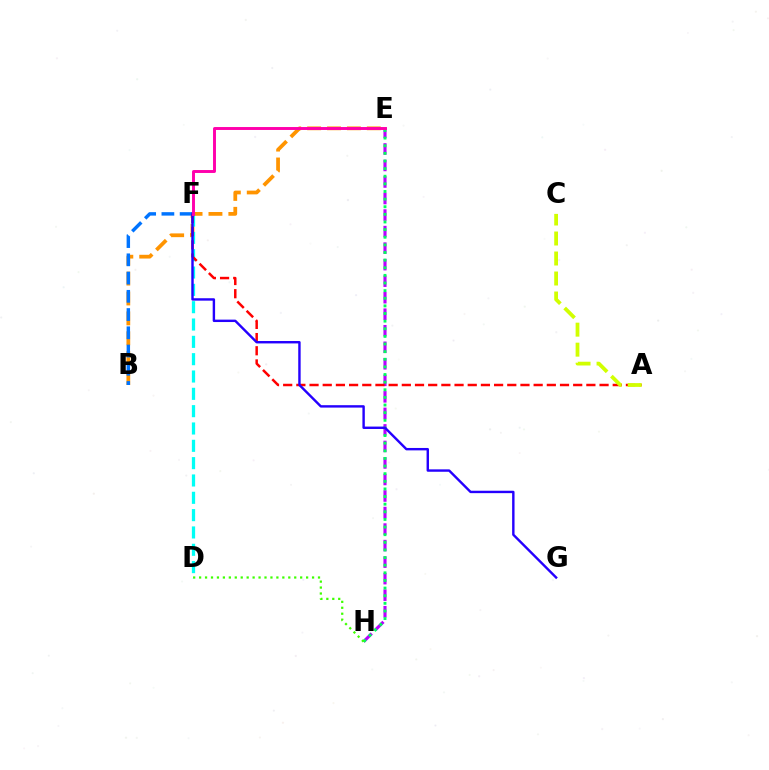{('B', 'E'): [{'color': '#ff9400', 'line_style': 'dashed', 'thickness': 2.7}], ('D', 'F'): [{'color': '#00fff6', 'line_style': 'dashed', 'thickness': 2.35}], ('E', 'H'): [{'color': '#b900ff', 'line_style': 'dashed', 'thickness': 2.25}, {'color': '#00ff5c', 'line_style': 'dotted', 'thickness': 2.07}], ('B', 'F'): [{'color': '#0074ff', 'line_style': 'dashed', 'thickness': 2.48}], ('D', 'H'): [{'color': '#3dff00', 'line_style': 'dotted', 'thickness': 1.62}], ('A', 'F'): [{'color': '#ff0000', 'line_style': 'dashed', 'thickness': 1.79}], ('A', 'C'): [{'color': '#d1ff00', 'line_style': 'dashed', 'thickness': 2.72}], ('F', 'G'): [{'color': '#2500ff', 'line_style': 'solid', 'thickness': 1.74}], ('E', 'F'): [{'color': '#ff00ac', 'line_style': 'solid', 'thickness': 2.11}]}